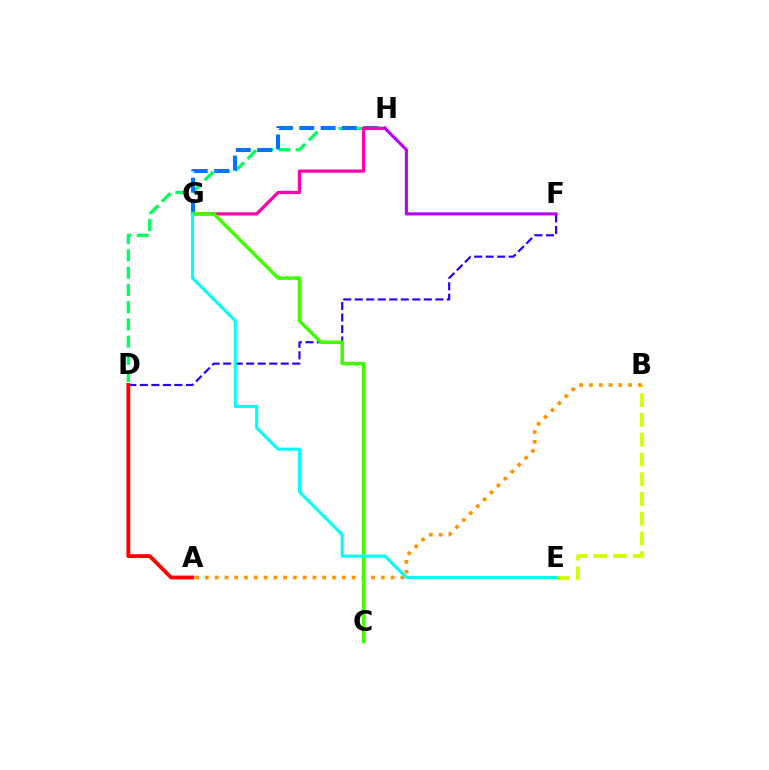{('D', 'H'): [{'color': '#00ff5c', 'line_style': 'dashed', 'thickness': 2.34}], ('D', 'F'): [{'color': '#2500ff', 'line_style': 'dashed', 'thickness': 1.56}], ('B', 'E'): [{'color': '#d1ff00', 'line_style': 'dashed', 'thickness': 2.69}], ('G', 'H'): [{'color': '#0074ff', 'line_style': 'dashed', 'thickness': 2.9}, {'color': '#ff00ac', 'line_style': 'solid', 'thickness': 2.32}], ('A', 'B'): [{'color': '#ff9400', 'line_style': 'dotted', 'thickness': 2.66}], ('A', 'D'): [{'color': '#ff0000', 'line_style': 'solid', 'thickness': 2.75}], ('C', 'G'): [{'color': '#3dff00', 'line_style': 'solid', 'thickness': 2.5}], ('F', 'H'): [{'color': '#b900ff', 'line_style': 'solid', 'thickness': 2.24}], ('E', 'G'): [{'color': '#00fff6', 'line_style': 'solid', 'thickness': 2.22}]}